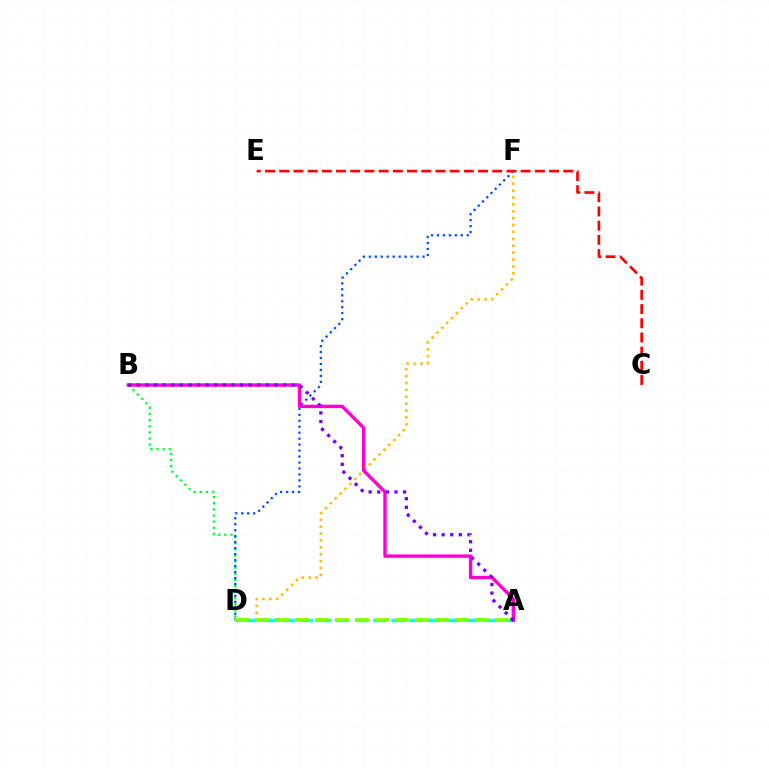{('B', 'D'): [{'color': '#00ff39', 'line_style': 'dotted', 'thickness': 1.66}], ('D', 'F'): [{'color': '#004bff', 'line_style': 'dotted', 'thickness': 1.62}, {'color': '#ffbd00', 'line_style': 'dotted', 'thickness': 1.87}], ('C', 'E'): [{'color': '#ff0000', 'line_style': 'dashed', 'thickness': 1.93}], ('A', 'D'): [{'color': '#00fff6', 'line_style': 'dashed', 'thickness': 2.48}, {'color': '#84ff00', 'line_style': 'dashed', 'thickness': 2.72}], ('A', 'B'): [{'color': '#ff00cf', 'line_style': 'solid', 'thickness': 2.44}, {'color': '#7200ff', 'line_style': 'dotted', 'thickness': 2.34}]}